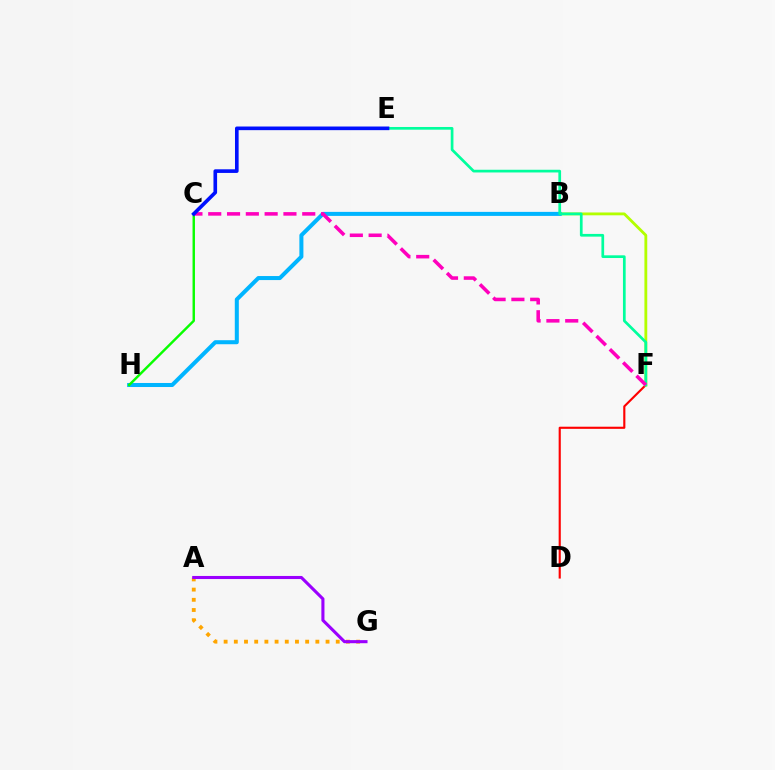{('D', 'F'): [{'color': '#ff0000', 'line_style': 'solid', 'thickness': 1.54}], ('B', 'F'): [{'color': '#b3ff00', 'line_style': 'solid', 'thickness': 2.04}], ('B', 'H'): [{'color': '#00b5ff', 'line_style': 'solid', 'thickness': 2.9}], ('A', 'G'): [{'color': '#ffa500', 'line_style': 'dotted', 'thickness': 2.77}, {'color': '#9b00ff', 'line_style': 'solid', 'thickness': 2.22}], ('C', 'H'): [{'color': '#08ff00', 'line_style': 'solid', 'thickness': 1.75}], ('E', 'F'): [{'color': '#00ff9d', 'line_style': 'solid', 'thickness': 1.95}], ('C', 'F'): [{'color': '#ff00bd', 'line_style': 'dashed', 'thickness': 2.55}], ('C', 'E'): [{'color': '#0010ff', 'line_style': 'solid', 'thickness': 2.62}]}